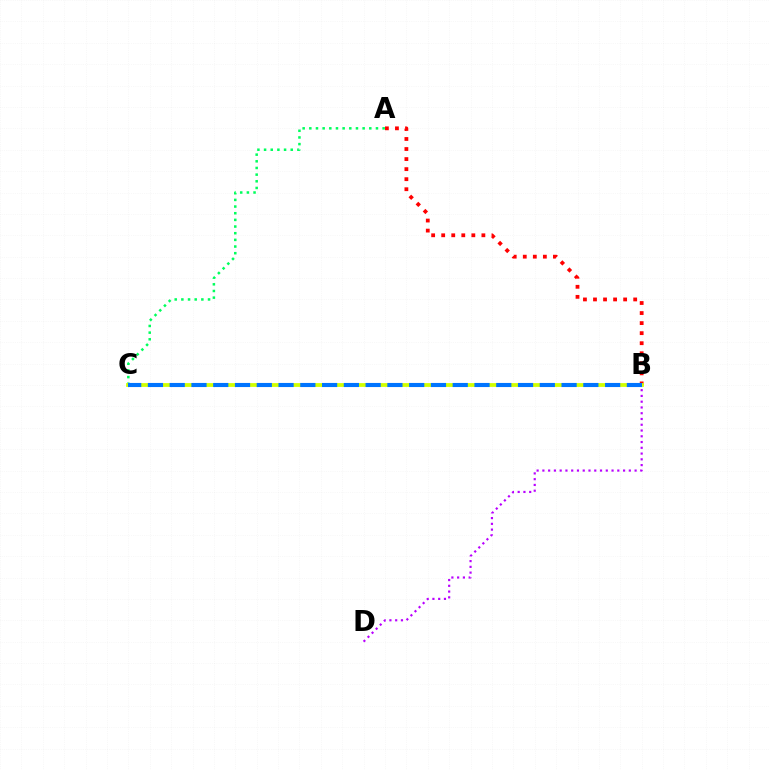{('B', 'D'): [{'color': '#b900ff', 'line_style': 'dotted', 'thickness': 1.57}], ('A', 'B'): [{'color': '#ff0000', 'line_style': 'dotted', 'thickness': 2.73}], ('A', 'C'): [{'color': '#00ff5c', 'line_style': 'dotted', 'thickness': 1.81}], ('B', 'C'): [{'color': '#d1ff00', 'line_style': 'solid', 'thickness': 2.73}, {'color': '#0074ff', 'line_style': 'dashed', 'thickness': 2.96}]}